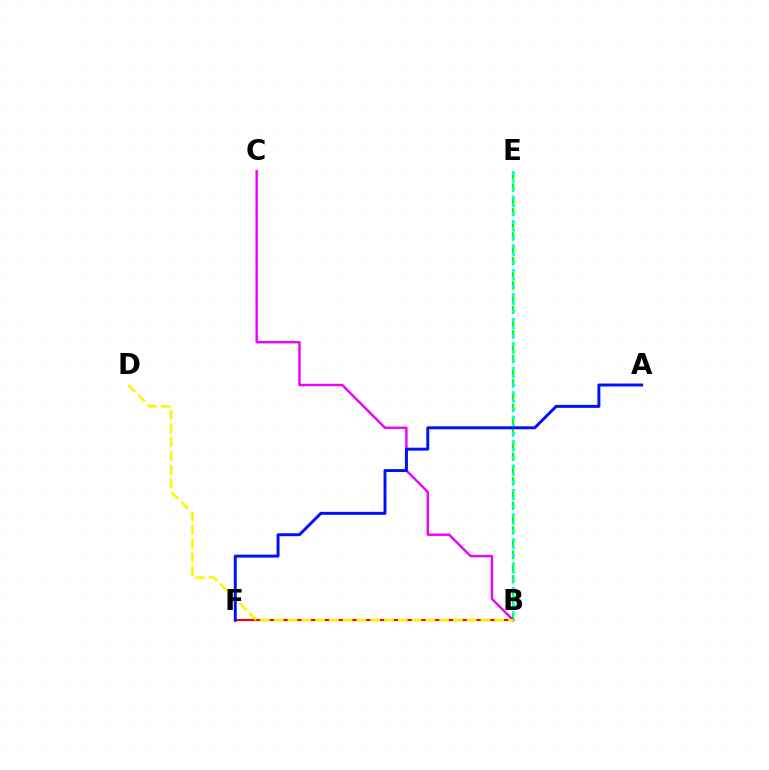{('B', 'E'): [{'color': '#08ff00', 'line_style': 'dashed', 'thickness': 1.66}, {'color': '#00fff6', 'line_style': 'dotted', 'thickness': 2.21}], ('B', 'F'): [{'color': '#ff0000', 'line_style': 'solid', 'thickness': 1.51}], ('B', 'C'): [{'color': '#ee00ff', 'line_style': 'solid', 'thickness': 1.74}], ('B', 'D'): [{'color': '#fcf500', 'line_style': 'dashed', 'thickness': 1.87}], ('A', 'F'): [{'color': '#0010ff', 'line_style': 'solid', 'thickness': 2.12}]}